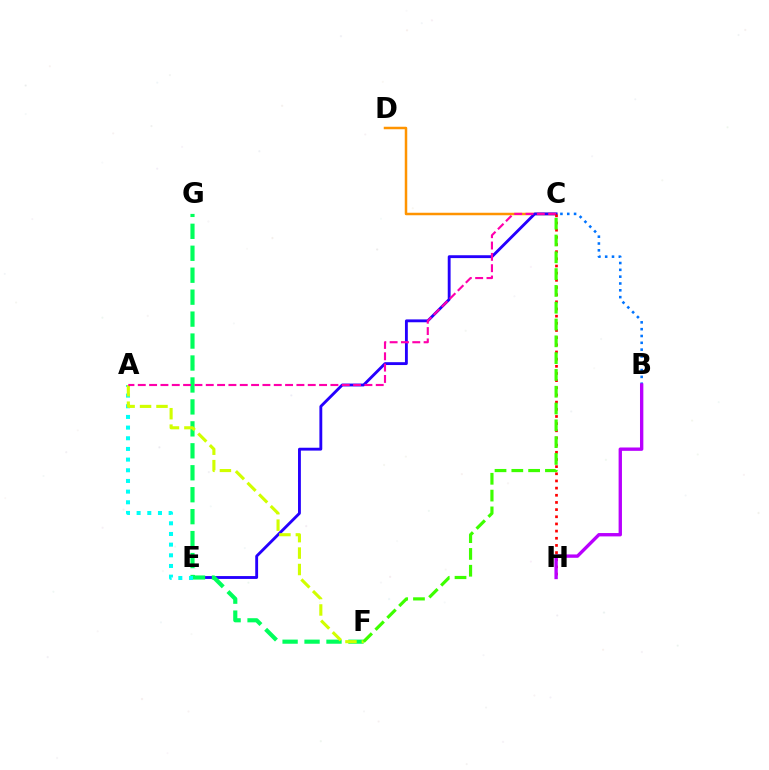{('C', 'D'): [{'color': '#ff9400', 'line_style': 'solid', 'thickness': 1.8}], ('B', 'C'): [{'color': '#0074ff', 'line_style': 'dotted', 'thickness': 1.85}], ('C', 'E'): [{'color': '#2500ff', 'line_style': 'solid', 'thickness': 2.06}], ('F', 'G'): [{'color': '#00ff5c', 'line_style': 'dashed', 'thickness': 2.98}], ('A', 'E'): [{'color': '#00fff6', 'line_style': 'dotted', 'thickness': 2.9}], ('A', 'F'): [{'color': '#d1ff00', 'line_style': 'dashed', 'thickness': 2.23}], ('A', 'C'): [{'color': '#ff00ac', 'line_style': 'dashed', 'thickness': 1.54}], ('C', 'H'): [{'color': '#ff0000', 'line_style': 'dotted', 'thickness': 1.95}], ('B', 'H'): [{'color': '#b900ff', 'line_style': 'solid', 'thickness': 2.42}], ('C', 'F'): [{'color': '#3dff00', 'line_style': 'dashed', 'thickness': 2.28}]}